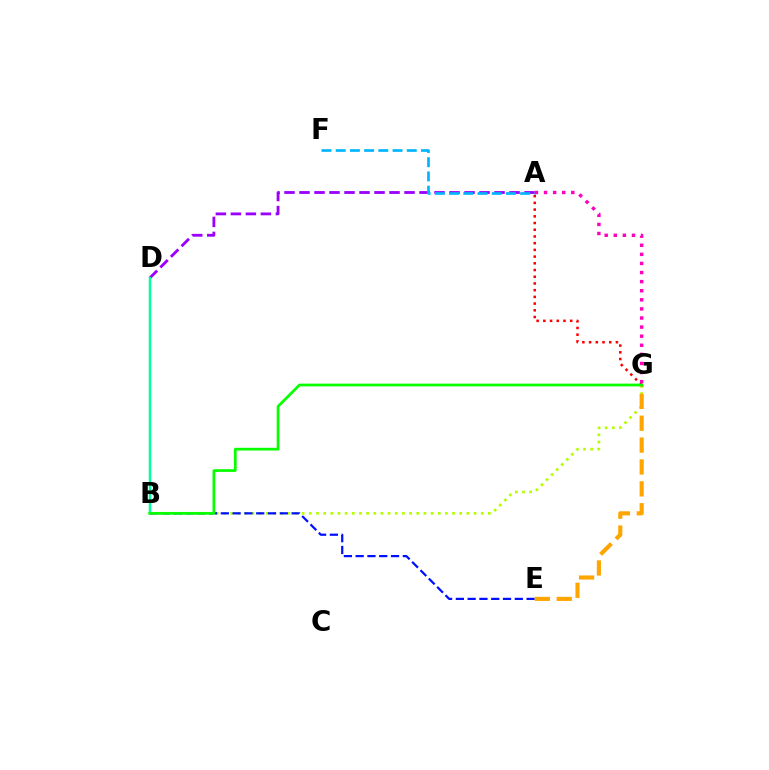{('A', 'D'): [{'color': '#9b00ff', 'line_style': 'dashed', 'thickness': 2.04}], ('B', 'G'): [{'color': '#b3ff00', 'line_style': 'dotted', 'thickness': 1.95}, {'color': '#08ff00', 'line_style': 'solid', 'thickness': 1.97}], ('B', 'E'): [{'color': '#0010ff', 'line_style': 'dashed', 'thickness': 1.6}], ('E', 'G'): [{'color': '#ffa500', 'line_style': 'dashed', 'thickness': 2.97}], ('A', 'F'): [{'color': '#00b5ff', 'line_style': 'dashed', 'thickness': 1.93}], ('A', 'G'): [{'color': '#ff0000', 'line_style': 'dotted', 'thickness': 1.82}, {'color': '#ff00bd', 'line_style': 'dotted', 'thickness': 2.47}], ('B', 'D'): [{'color': '#00ff9d', 'line_style': 'solid', 'thickness': 1.79}]}